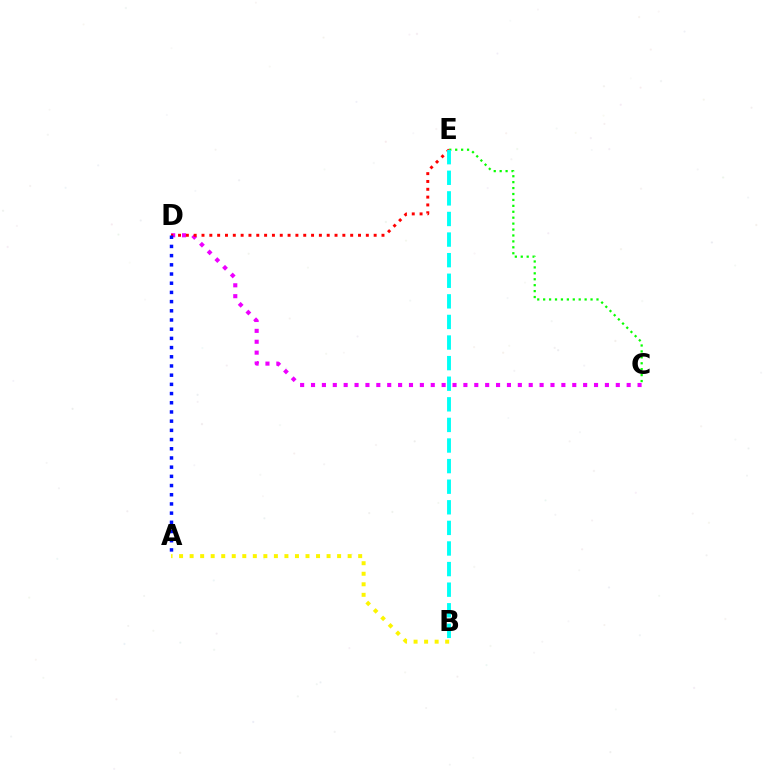{('C', 'D'): [{'color': '#ee00ff', 'line_style': 'dotted', 'thickness': 2.96}], ('C', 'E'): [{'color': '#08ff00', 'line_style': 'dotted', 'thickness': 1.61}], ('D', 'E'): [{'color': '#ff0000', 'line_style': 'dotted', 'thickness': 2.13}], ('A', 'D'): [{'color': '#0010ff', 'line_style': 'dotted', 'thickness': 2.5}], ('B', 'E'): [{'color': '#00fff6', 'line_style': 'dashed', 'thickness': 2.8}], ('A', 'B'): [{'color': '#fcf500', 'line_style': 'dotted', 'thickness': 2.86}]}